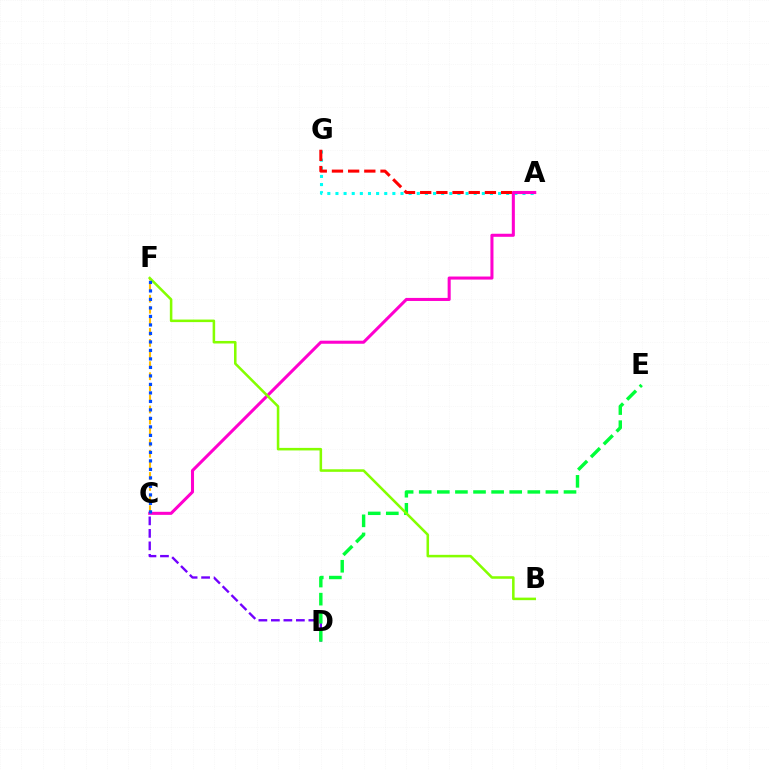{('C', 'F'): [{'color': '#ffbd00', 'line_style': 'dashed', 'thickness': 1.5}, {'color': '#004bff', 'line_style': 'dotted', 'thickness': 2.31}], ('C', 'D'): [{'color': '#7200ff', 'line_style': 'dashed', 'thickness': 1.7}], ('A', 'G'): [{'color': '#00fff6', 'line_style': 'dotted', 'thickness': 2.21}, {'color': '#ff0000', 'line_style': 'dashed', 'thickness': 2.2}], ('D', 'E'): [{'color': '#00ff39', 'line_style': 'dashed', 'thickness': 2.46}], ('A', 'C'): [{'color': '#ff00cf', 'line_style': 'solid', 'thickness': 2.2}], ('B', 'F'): [{'color': '#84ff00', 'line_style': 'solid', 'thickness': 1.83}]}